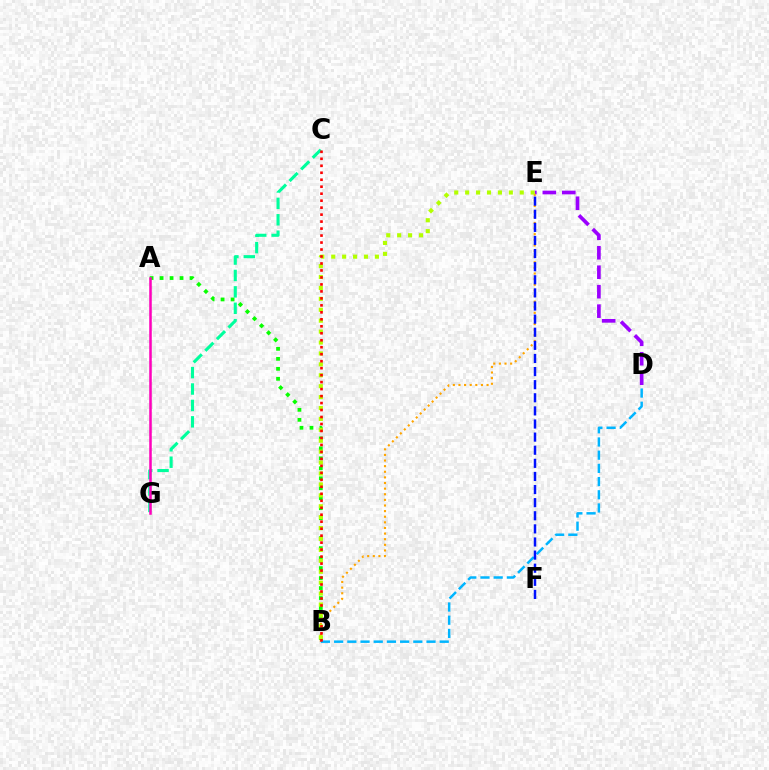{('A', 'B'): [{'color': '#08ff00', 'line_style': 'dotted', 'thickness': 2.71}], ('D', 'E'): [{'color': '#9b00ff', 'line_style': 'dashed', 'thickness': 2.64}], ('C', 'G'): [{'color': '#00ff9d', 'line_style': 'dashed', 'thickness': 2.23}], ('B', 'E'): [{'color': '#ffa500', 'line_style': 'dotted', 'thickness': 1.53}, {'color': '#b3ff00', 'line_style': 'dotted', 'thickness': 2.97}], ('B', 'D'): [{'color': '#00b5ff', 'line_style': 'dashed', 'thickness': 1.79}], ('B', 'C'): [{'color': '#ff0000', 'line_style': 'dotted', 'thickness': 1.9}], ('E', 'F'): [{'color': '#0010ff', 'line_style': 'dashed', 'thickness': 1.78}], ('A', 'G'): [{'color': '#ff00bd', 'line_style': 'solid', 'thickness': 1.82}]}